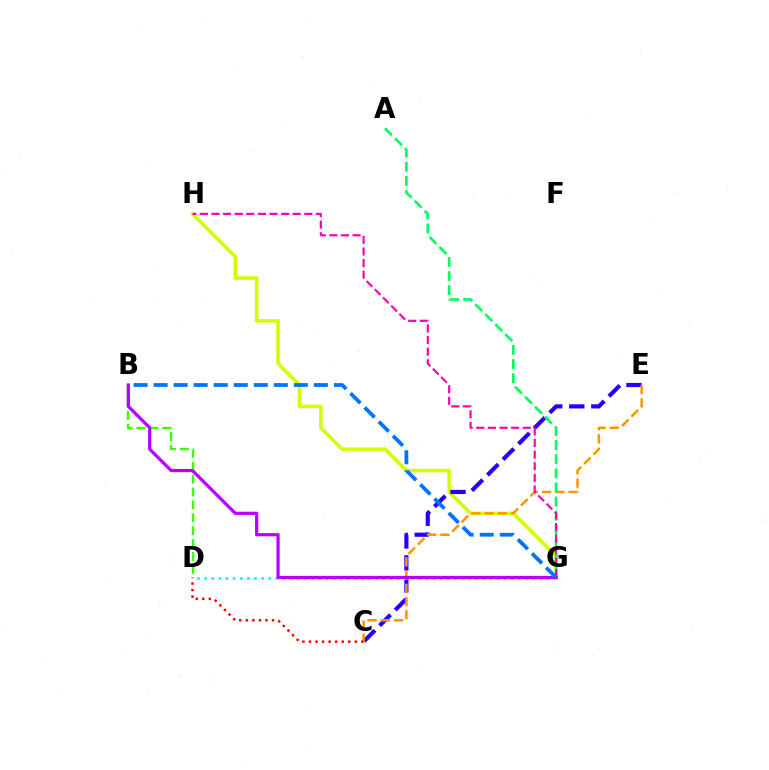{('G', 'H'): [{'color': '#d1ff00', 'line_style': 'solid', 'thickness': 2.55}, {'color': '#ff00ac', 'line_style': 'dashed', 'thickness': 1.58}], ('B', 'D'): [{'color': '#3dff00', 'line_style': 'dashed', 'thickness': 1.75}], ('C', 'E'): [{'color': '#2500ff', 'line_style': 'dashed', 'thickness': 2.99}, {'color': '#ff9400', 'line_style': 'dashed', 'thickness': 1.8}], ('D', 'G'): [{'color': '#00fff6', 'line_style': 'dotted', 'thickness': 1.94}], ('A', 'G'): [{'color': '#00ff5c', 'line_style': 'dashed', 'thickness': 1.92}], ('C', 'D'): [{'color': '#ff0000', 'line_style': 'dotted', 'thickness': 1.78}], ('B', 'G'): [{'color': '#b900ff', 'line_style': 'solid', 'thickness': 2.32}, {'color': '#0074ff', 'line_style': 'dashed', 'thickness': 2.72}]}